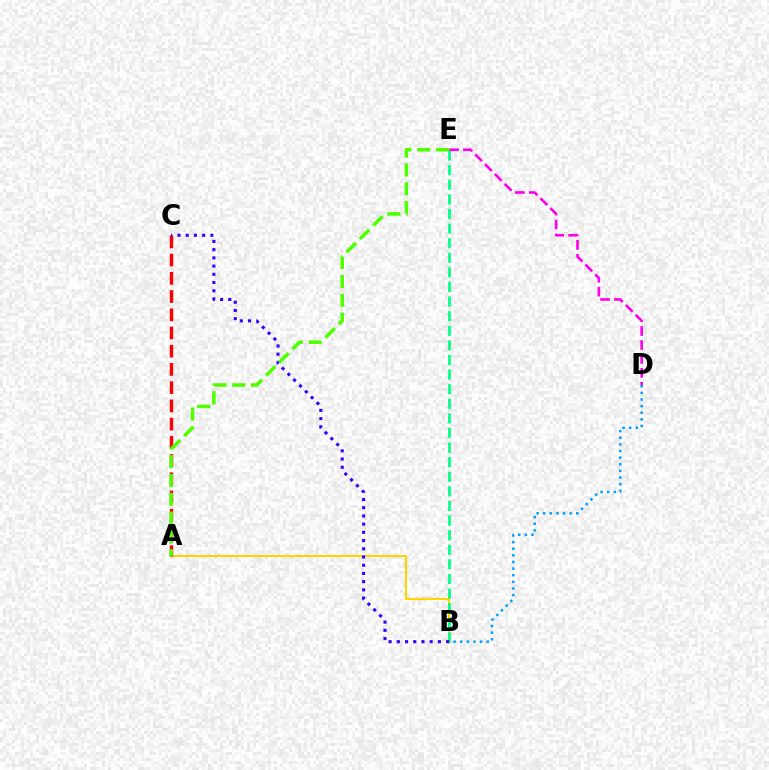{('A', 'B'): [{'color': '#ffd500', 'line_style': 'solid', 'thickness': 1.5}], ('A', 'C'): [{'color': '#ff0000', 'line_style': 'dashed', 'thickness': 2.48}], ('B', 'E'): [{'color': '#00ff86', 'line_style': 'dashed', 'thickness': 1.98}], ('D', 'E'): [{'color': '#ff00ed', 'line_style': 'dashed', 'thickness': 1.89}], ('B', 'C'): [{'color': '#3700ff', 'line_style': 'dotted', 'thickness': 2.23}], ('B', 'D'): [{'color': '#009eff', 'line_style': 'dotted', 'thickness': 1.8}], ('A', 'E'): [{'color': '#4fff00', 'line_style': 'dashed', 'thickness': 2.56}]}